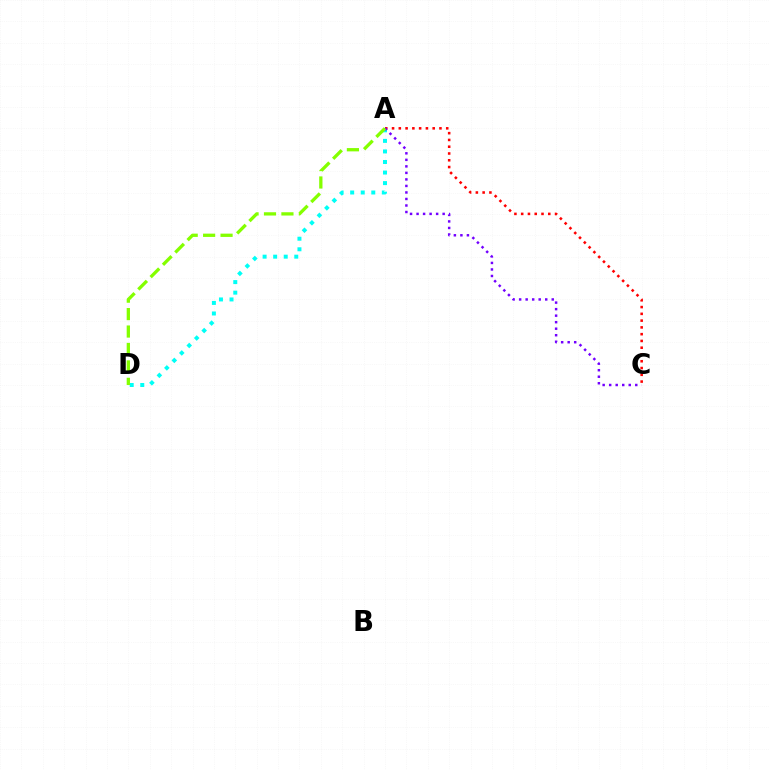{('A', 'D'): [{'color': '#00fff6', 'line_style': 'dotted', 'thickness': 2.87}, {'color': '#84ff00', 'line_style': 'dashed', 'thickness': 2.37}], ('A', 'C'): [{'color': '#ff0000', 'line_style': 'dotted', 'thickness': 1.84}, {'color': '#7200ff', 'line_style': 'dotted', 'thickness': 1.77}]}